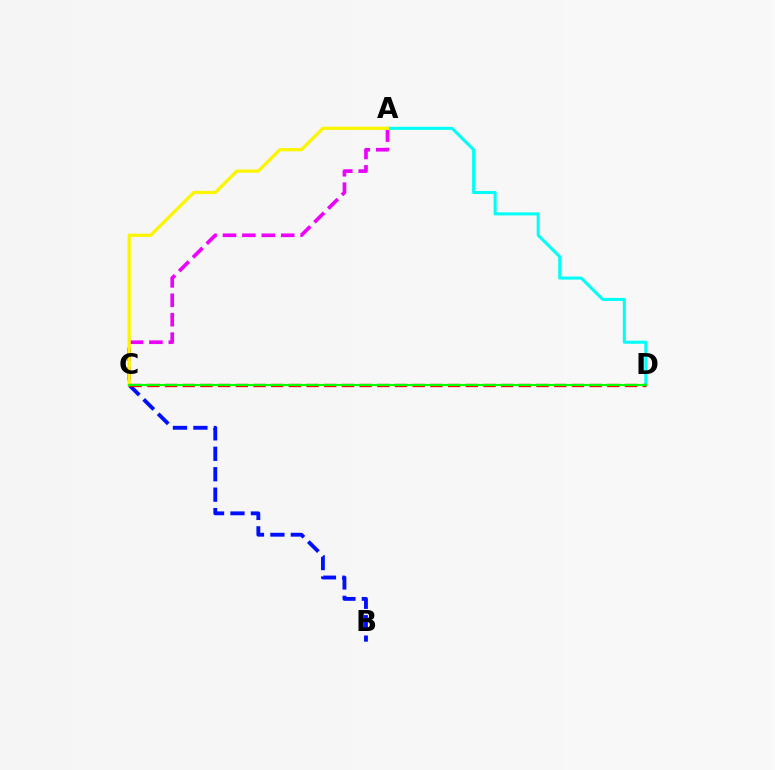{('B', 'C'): [{'color': '#0010ff', 'line_style': 'dashed', 'thickness': 2.78}], ('A', 'C'): [{'color': '#ee00ff', 'line_style': 'dashed', 'thickness': 2.64}, {'color': '#fcf500', 'line_style': 'solid', 'thickness': 2.34}], ('A', 'D'): [{'color': '#00fff6', 'line_style': 'solid', 'thickness': 2.19}], ('C', 'D'): [{'color': '#ff0000', 'line_style': 'dashed', 'thickness': 2.4}, {'color': '#08ff00', 'line_style': 'solid', 'thickness': 1.56}]}